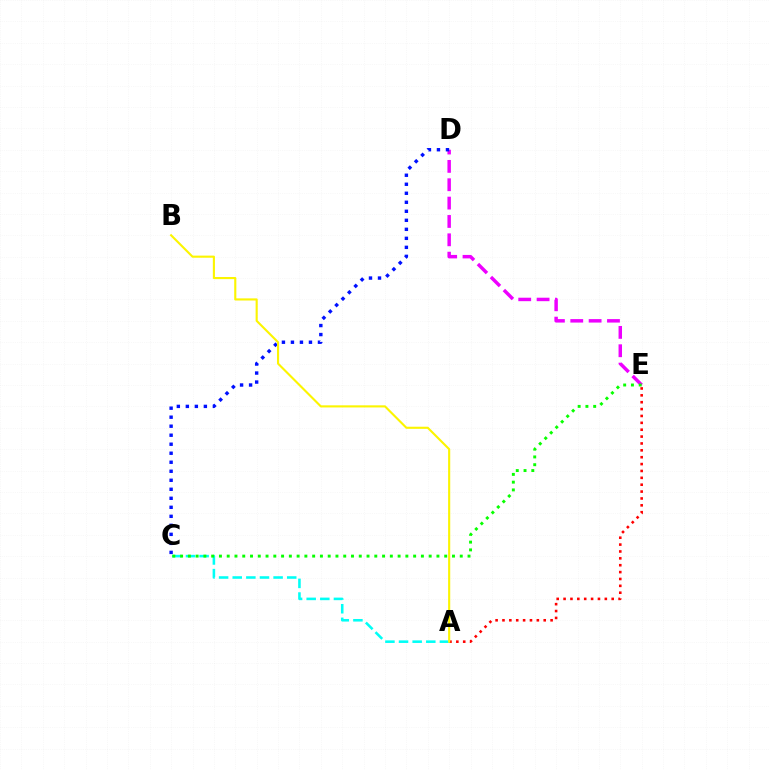{('D', 'E'): [{'color': '#ee00ff', 'line_style': 'dashed', 'thickness': 2.49}], ('A', 'E'): [{'color': '#ff0000', 'line_style': 'dotted', 'thickness': 1.87}], ('A', 'C'): [{'color': '#00fff6', 'line_style': 'dashed', 'thickness': 1.85}], ('C', 'E'): [{'color': '#08ff00', 'line_style': 'dotted', 'thickness': 2.11}], ('C', 'D'): [{'color': '#0010ff', 'line_style': 'dotted', 'thickness': 2.45}], ('A', 'B'): [{'color': '#fcf500', 'line_style': 'solid', 'thickness': 1.53}]}